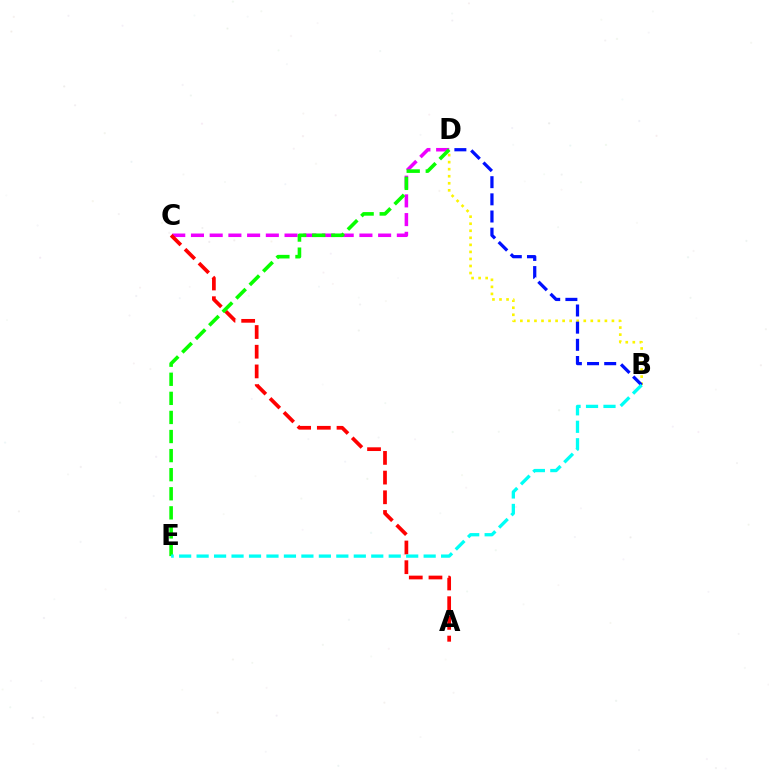{('B', 'D'): [{'color': '#fcf500', 'line_style': 'dotted', 'thickness': 1.91}, {'color': '#0010ff', 'line_style': 'dashed', 'thickness': 2.33}], ('C', 'D'): [{'color': '#ee00ff', 'line_style': 'dashed', 'thickness': 2.54}], ('A', 'C'): [{'color': '#ff0000', 'line_style': 'dashed', 'thickness': 2.68}], ('D', 'E'): [{'color': '#08ff00', 'line_style': 'dashed', 'thickness': 2.59}], ('B', 'E'): [{'color': '#00fff6', 'line_style': 'dashed', 'thickness': 2.37}]}